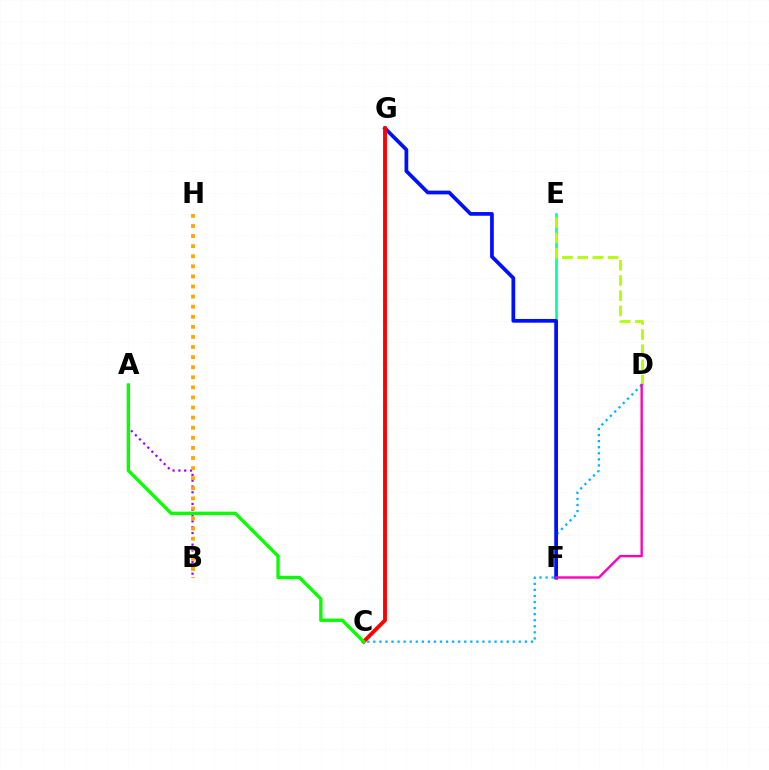{('A', 'B'): [{'color': '#9b00ff', 'line_style': 'dotted', 'thickness': 1.58}], ('E', 'F'): [{'color': '#00ff9d', 'line_style': 'solid', 'thickness': 1.94}], ('C', 'D'): [{'color': '#00b5ff', 'line_style': 'dotted', 'thickness': 1.65}], ('F', 'G'): [{'color': '#0010ff', 'line_style': 'solid', 'thickness': 2.68}], ('D', 'E'): [{'color': '#b3ff00', 'line_style': 'dashed', 'thickness': 2.07}], ('D', 'F'): [{'color': '#ff00bd', 'line_style': 'solid', 'thickness': 1.71}], ('C', 'G'): [{'color': '#ff0000', 'line_style': 'solid', 'thickness': 2.78}], ('A', 'C'): [{'color': '#08ff00', 'line_style': 'solid', 'thickness': 2.41}], ('B', 'H'): [{'color': '#ffa500', 'line_style': 'dotted', 'thickness': 2.74}]}